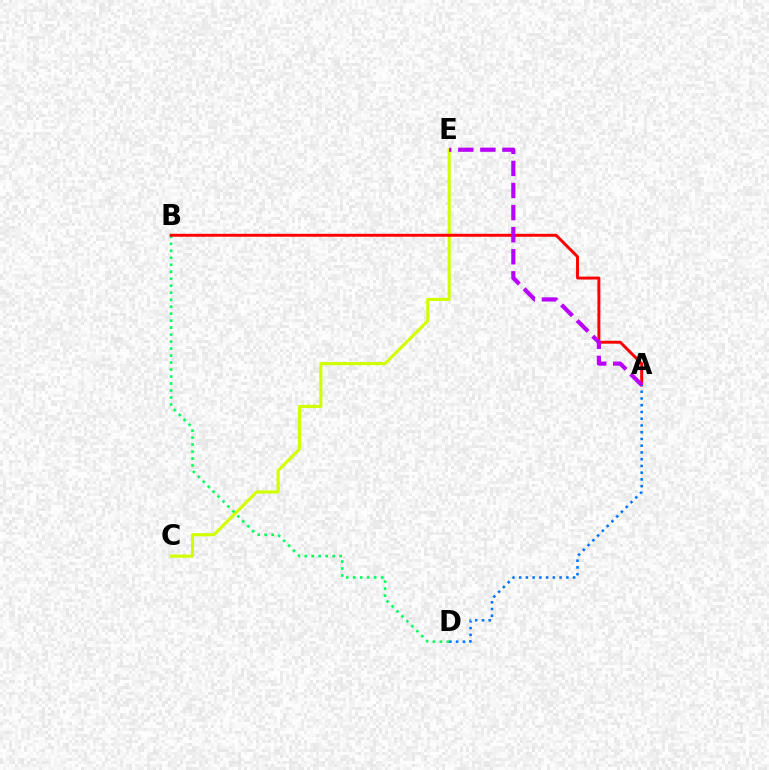{('C', 'E'): [{'color': '#d1ff00', 'line_style': 'solid', 'thickness': 2.24}], ('B', 'D'): [{'color': '#00ff5c', 'line_style': 'dotted', 'thickness': 1.9}], ('A', 'B'): [{'color': '#ff0000', 'line_style': 'solid', 'thickness': 2.11}], ('A', 'D'): [{'color': '#0074ff', 'line_style': 'dotted', 'thickness': 1.83}], ('A', 'E'): [{'color': '#b900ff', 'line_style': 'dashed', 'thickness': 3.0}]}